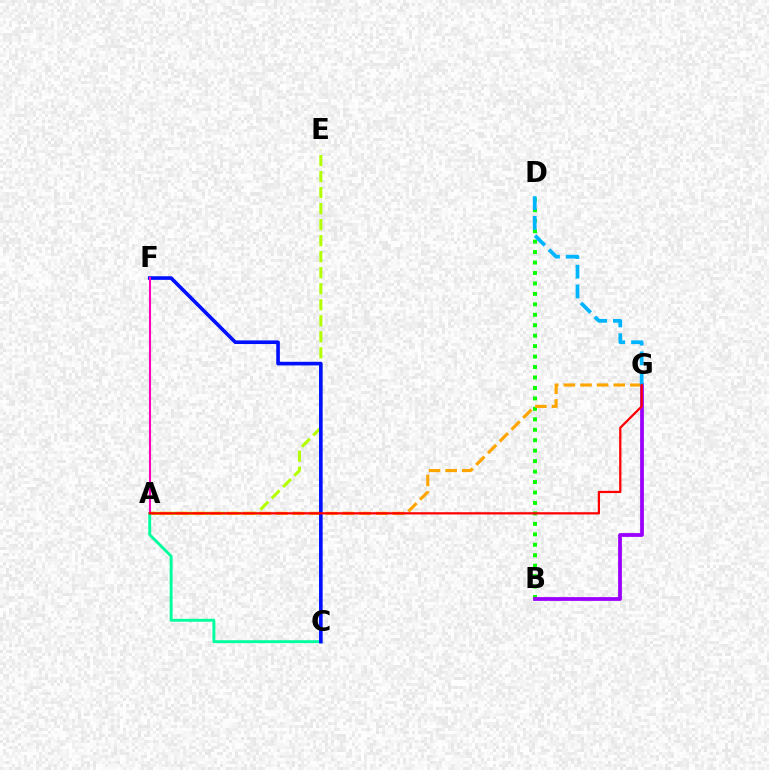{('B', 'D'): [{'color': '#08ff00', 'line_style': 'dotted', 'thickness': 2.84}], ('A', 'E'): [{'color': '#b3ff00', 'line_style': 'dashed', 'thickness': 2.18}], ('A', 'G'): [{'color': '#ffa500', 'line_style': 'dashed', 'thickness': 2.26}, {'color': '#ff0000', 'line_style': 'solid', 'thickness': 1.61}], ('B', 'G'): [{'color': '#9b00ff', 'line_style': 'solid', 'thickness': 2.71}], ('D', 'G'): [{'color': '#00b5ff', 'line_style': 'dashed', 'thickness': 2.68}], ('A', 'C'): [{'color': '#00ff9d', 'line_style': 'solid', 'thickness': 2.09}], ('C', 'F'): [{'color': '#0010ff', 'line_style': 'solid', 'thickness': 2.61}], ('A', 'F'): [{'color': '#ff00bd', 'line_style': 'solid', 'thickness': 1.51}]}